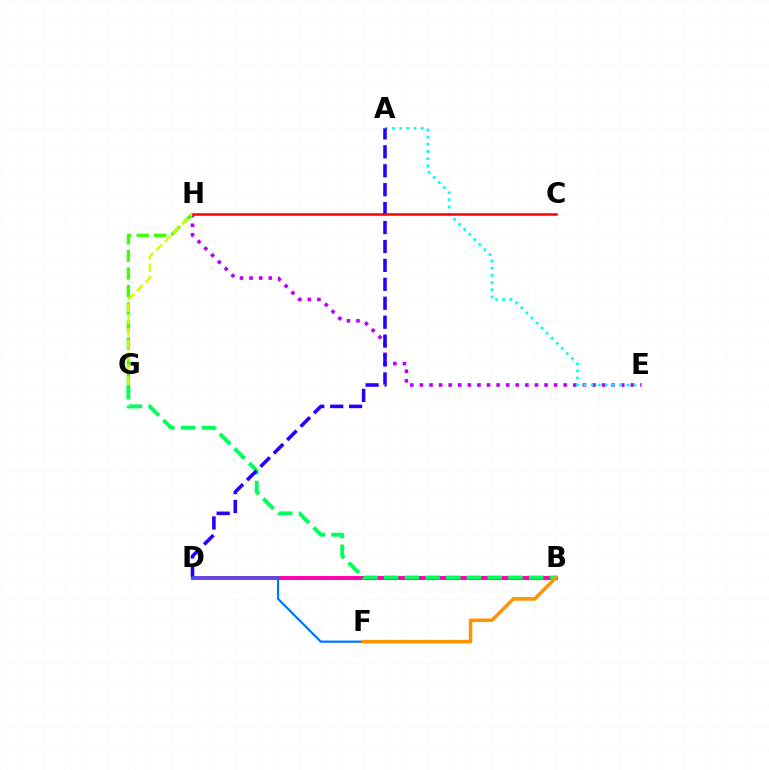{('B', 'D'): [{'color': '#ff00ac', 'line_style': 'solid', 'thickness': 2.84}], ('E', 'H'): [{'color': '#b900ff', 'line_style': 'dotted', 'thickness': 2.6}], ('G', 'H'): [{'color': '#3dff00', 'line_style': 'dashed', 'thickness': 2.38}, {'color': '#d1ff00', 'line_style': 'dashed', 'thickness': 1.65}], ('B', 'G'): [{'color': '#00ff5c', 'line_style': 'dashed', 'thickness': 2.81}], ('A', 'E'): [{'color': '#00fff6', 'line_style': 'dotted', 'thickness': 1.95}], ('A', 'D'): [{'color': '#2500ff', 'line_style': 'dashed', 'thickness': 2.57}], ('D', 'F'): [{'color': '#0074ff', 'line_style': 'solid', 'thickness': 1.58}], ('B', 'F'): [{'color': '#ff9400', 'line_style': 'solid', 'thickness': 2.56}], ('C', 'H'): [{'color': '#ff0000', 'line_style': 'solid', 'thickness': 1.81}]}